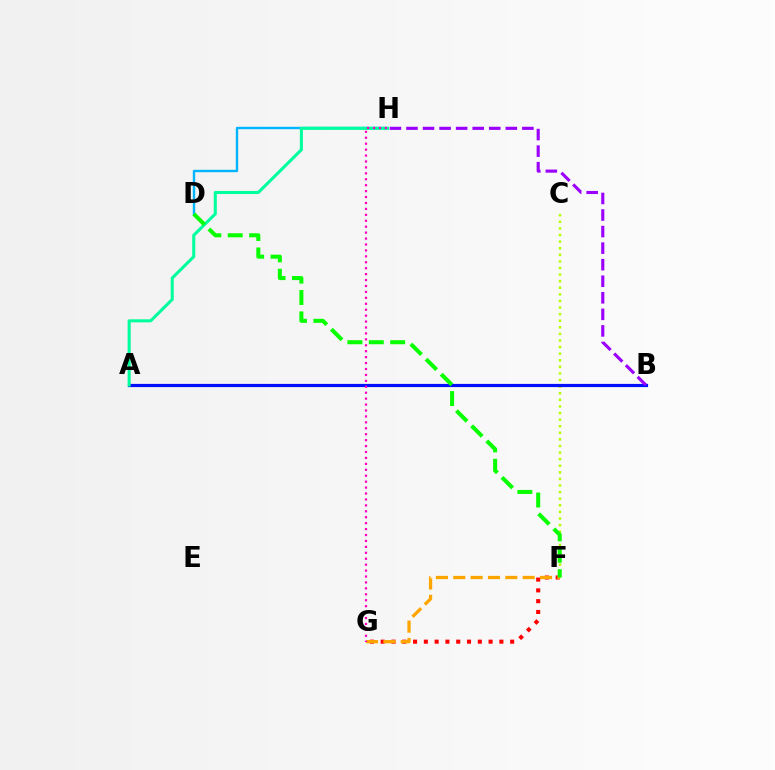{('C', 'F'): [{'color': '#b3ff00', 'line_style': 'dotted', 'thickness': 1.79}], ('A', 'B'): [{'color': '#0010ff', 'line_style': 'solid', 'thickness': 2.3}], ('D', 'H'): [{'color': '#00b5ff', 'line_style': 'solid', 'thickness': 1.72}], ('B', 'H'): [{'color': '#9b00ff', 'line_style': 'dashed', 'thickness': 2.25}], ('F', 'G'): [{'color': '#ff0000', 'line_style': 'dotted', 'thickness': 2.93}, {'color': '#ffa500', 'line_style': 'dashed', 'thickness': 2.36}], ('A', 'H'): [{'color': '#00ff9d', 'line_style': 'solid', 'thickness': 2.2}], ('D', 'F'): [{'color': '#08ff00', 'line_style': 'dashed', 'thickness': 2.91}], ('G', 'H'): [{'color': '#ff00bd', 'line_style': 'dotted', 'thickness': 1.61}]}